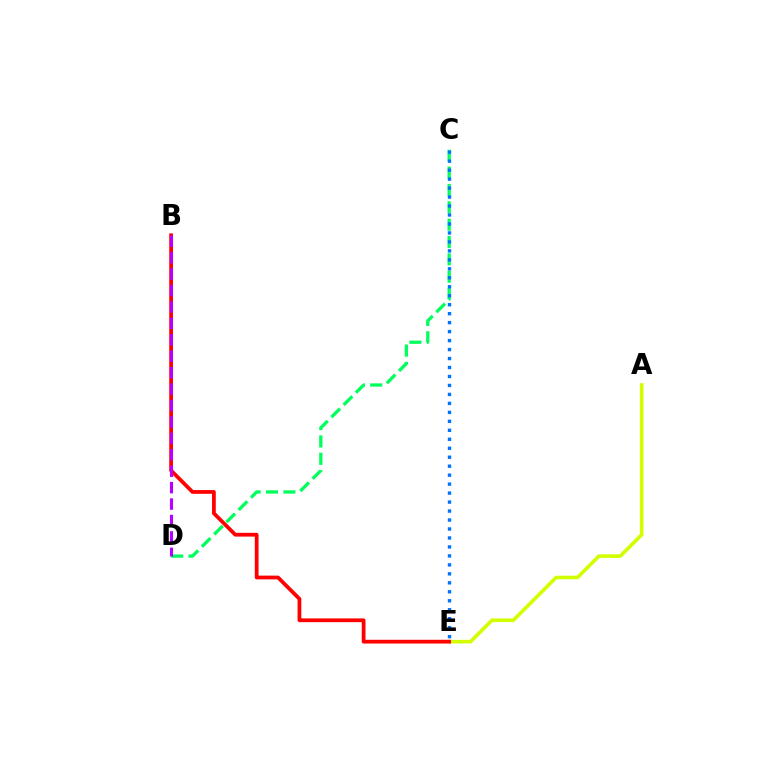{('A', 'E'): [{'color': '#d1ff00', 'line_style': 'solid', 'thickness': 2.6}], ('B', 'E'): [{'color': '#ff0000', 'line_style': 'solid', 'thickness': 2.71}], ('C', 'D'): [{'color': '#00ff5c', 'line_style': 'dashed', 'thickness': 2.36}], ('B', 'D'): [{'color': '#b900ff', 'line_style': 'dashed', 'thickness': 2.23}], ('C', 'E'): [{'color': '#0074ff', 'line_style': 'dotted', 'thickness': 2.44}]}